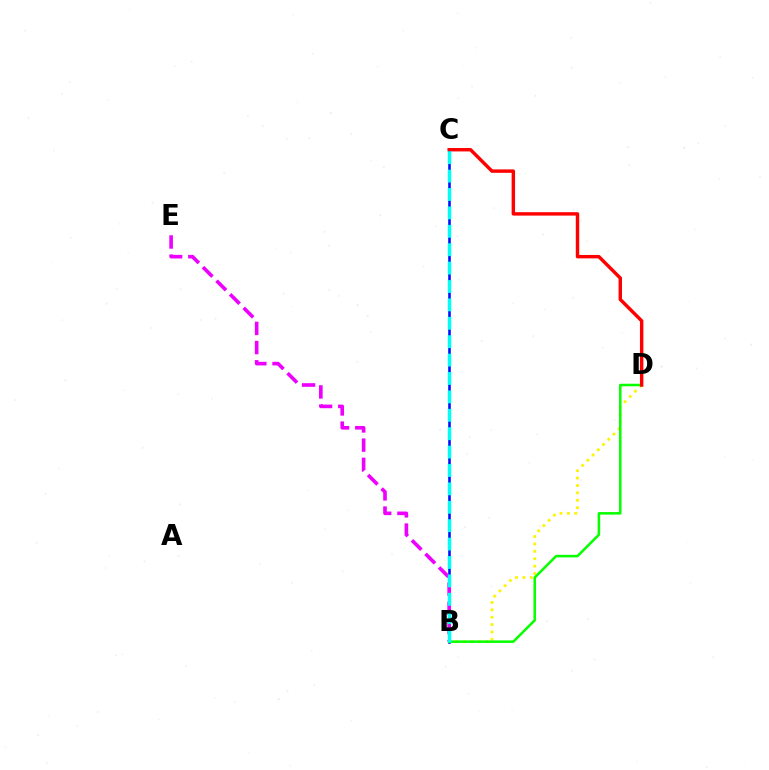{('B', 'C'): [{'color': '#0010ff', 'line_style': 'solid', 'thickness': 1.87}, {'color': '#00fff6', 'line_style': 'dashed', 'thickness': 2.5}], ('B', 'D'): [{'color': '#fcf500', 'line_style': 'dotted', 'thickness': 2.01}, {'color': '#08ff00', 'line_style': 'solid', 'thickness': 1.82}], ('C', 'D'): [{'color': '#ff0000', 'line_style': 'solid', 'thickness': 2.46}], ('B', 'E'): [{'color': '#ee00ff', 'line_style': 'dashed', 'thickness': 2.61}]}